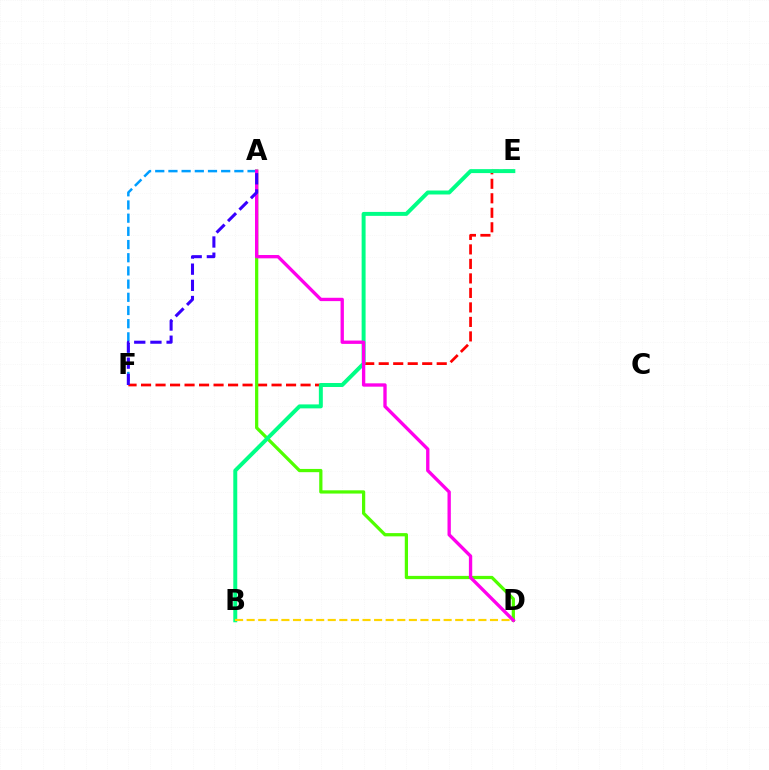{('E', 'F'): [{'color': '#ff0000', 'line_style': 'dashed', 'thickness': 1.97}], ('A', 'D'): [{'color': '#4fff00', 'line_style': 'solid', 'thickness': 2.33}, {'color': '#ff00ed', 'line_style': 'solid', 'thickness': 2.4}], ('B', 'E'): [{'color': '#00ff86', 'line_style': 'solid', 'thickness': 2.85}], ('A', 'F'): [{'color': '#009eff', 'line_style': 'dashed', 'thickness': 1.79}, {'color': '#3700ff', 'line_style': 'dashed', 'thickness': 2.2}], ('B', 'D'): [{'color': '#ffd500', 'line_style': 'dashed', 'thickness': 1.57}]}